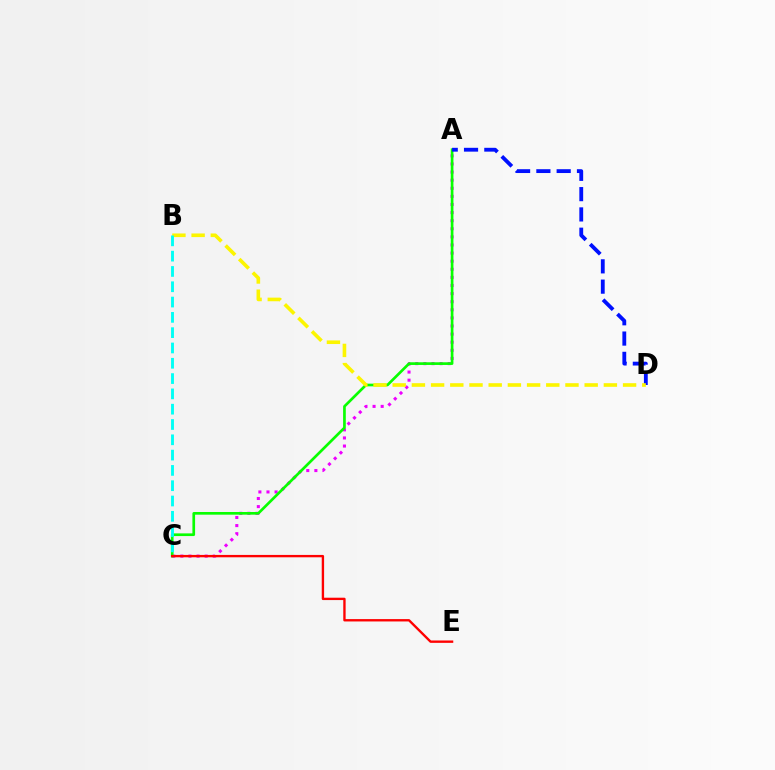{('A', 'C'): [{'color': '#ee00ff', 'line_style': 'dotted', 'thickness': 2.2}, {'color': '#08ff00', 'line_style': 'solid', 'thickness': 1.93}], ('A', 'D'): [{'color': '#0010ff', 'line_style': 'dashed', 'thickness': 2.76}], ('B', 'D'): [{'color': '#fcf500', 'line_style': 'dashed', 'thickness': 2.61}], ('C', 'E'): [{'color': '#ff0000', 'line_style': 'solid', 'thickness': 1.7}], ('B', 'C'): [{'color': '#00fff6', 'line_style': 'dashed', 'thickness': 2.08}]}